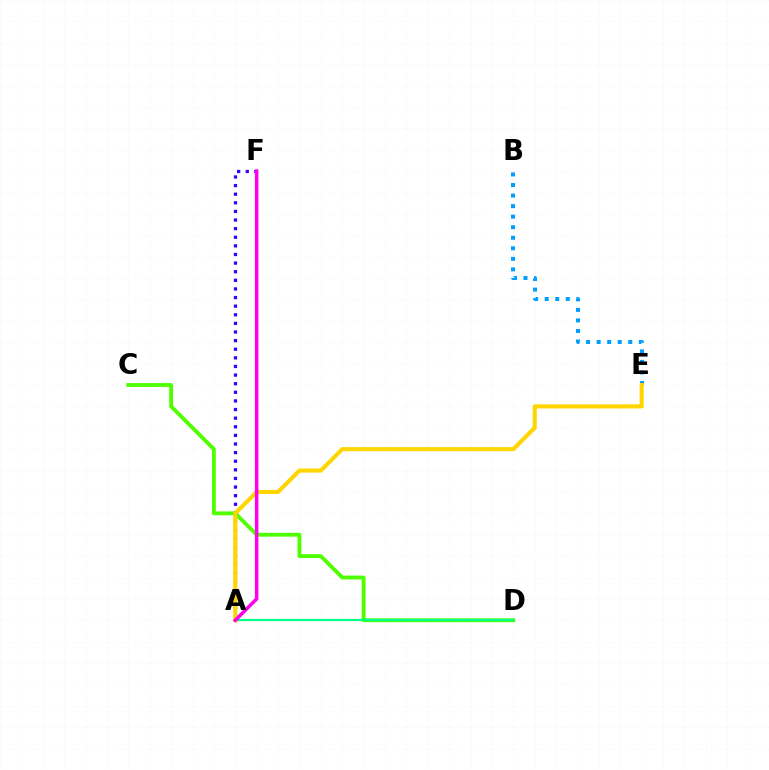{('A', 'F'): [{'color': '#ff0000', 'line_style': 'solid', 'thickness': 1.68}, {'color': '#3700ff', 'line_style': 'dotted', 'thickness': 2.34}, {'color': '#ff00ed', 'line_style': 'solid', 'thickness': 2.52}], ('C', 'D'): [{'color': '#4fff00', 'line_style': 'solid', 'thickness': 2.77}], ('B', 'E'): [{'color': '#009eff', 'line_style': 'dotted', 'thickness': 2.87}], ('A', 'D'): [{'color': '#00ff86', 'line_style': 'solid', 'thickness': 1.61}], ('A', 'E'): [{'color': '#ffd500', 'line_style': 'solid', 'thickness': 2.94}]}